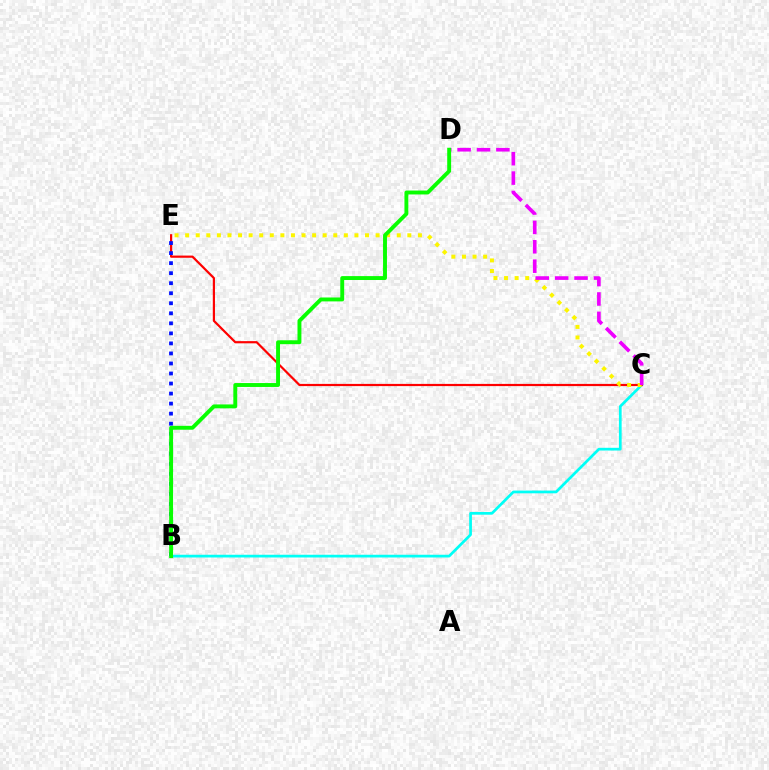{('B', 'C'): [{'color': '#00fff6', 'line_style': 'solid', 'thickness': 1.96}], ('C', 'E'): [{'color': '#ff0000', 'line_style': 'solid', 'thickness': 1.58}, {'color': '#fcf500', 'line_style': 'dotted', 'thickness': 2.87}], ('B', 'E'): [{'color': '#0010ff', 'line_style': 'dotted', 'thickness': 2.73}], ('C', 'D'): [{'color': '#ee00ff', 'line_style': 'dashed', 'thickness': 2.63}], ('B', 'D'): [{'color': '#08ff00', 'line_style': 'solid', 'thickness': 2.81}]}